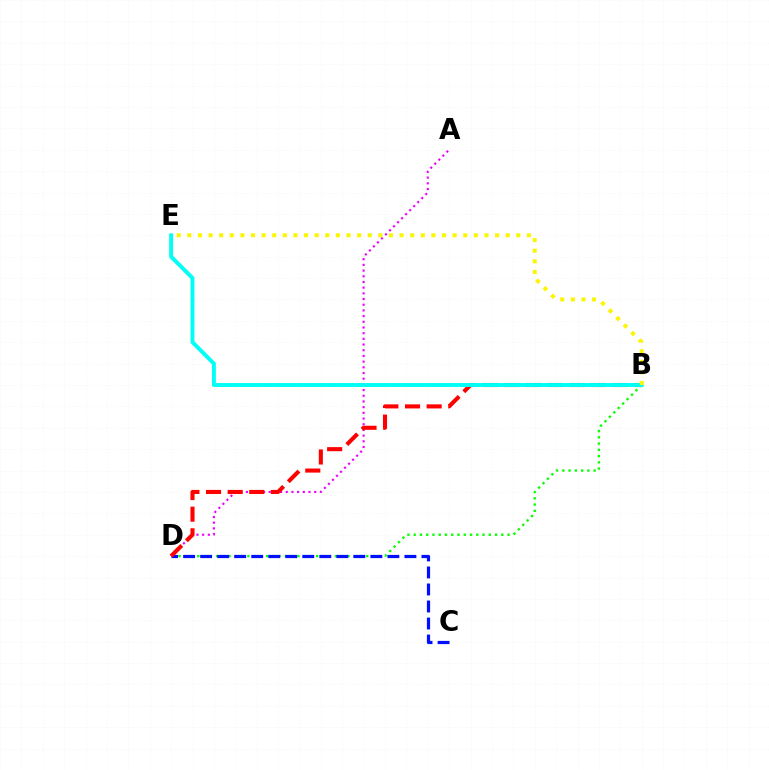{('A', 'D'): [{'color': '#ee00ff', 'line_style': 'dotted', 'thickness': 1.55}], ('B', 'D'): [{'color': '#08ff00', 'line_style': 'dotted', 'thickness': 1.7}, {'color': '#ff0000', 'line_style': 'dashed', 'thickness': 2.94}], ('C', 'D'): [{'color': '#0010ff', 'line_style': 'dashed', 'thickness': 2.31}], ('B', 'E'): [{'color': '#00fff6', 'line_style': 'solid', 'thickness': 2.82}, {'color': '#fcf500', 'line_style': 'dotted', 'thickness': 2.88}]}